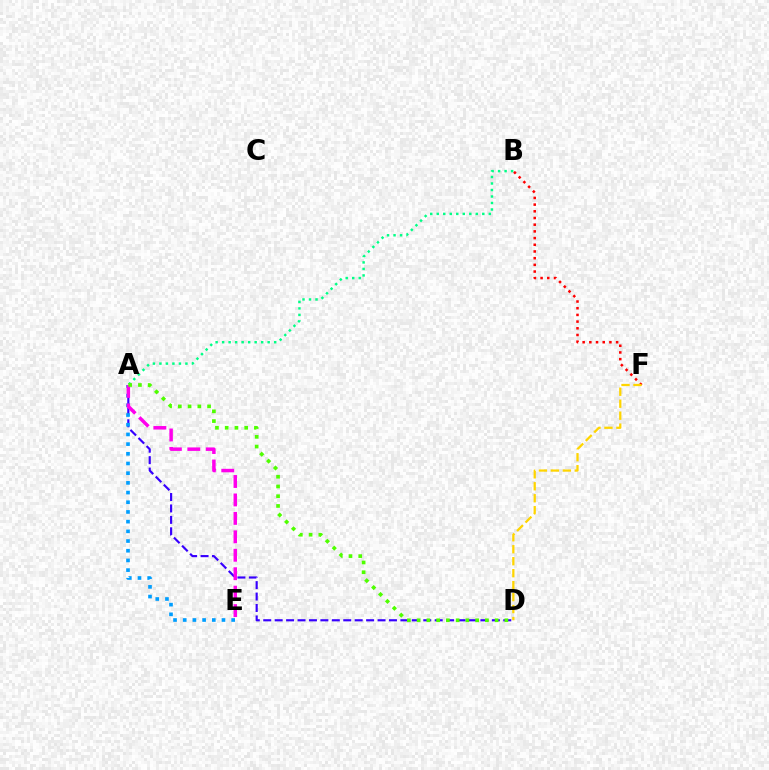{('B', 'F'): [{'color': '#ff0000', 'line_style': 'dotted', 'thickness': 1.82}], ('A', 'D'): [{'color': '#3700ff', 'line_style': 'dashed', 'thickness': 1.55}, {'color': '#4fff00', 'line_style': 'dotted', 'thickness': 2.65}], ('D', 'F'): [{'color': '#ffd500', 'line_style': 'dashed', 'thickness': 1.63}], ('A', 'E'): [{'color': '#009eff', 'line_style': 'dotted', 'thickness': 2.63}, {'color': '#ff00ed', 'line_style': 'dashed', 'thickness': 2.51}], ('A', 'B'): [{'color': '#00ff86', 'line_style': 'dotted', 'thickness': 1.77}]}